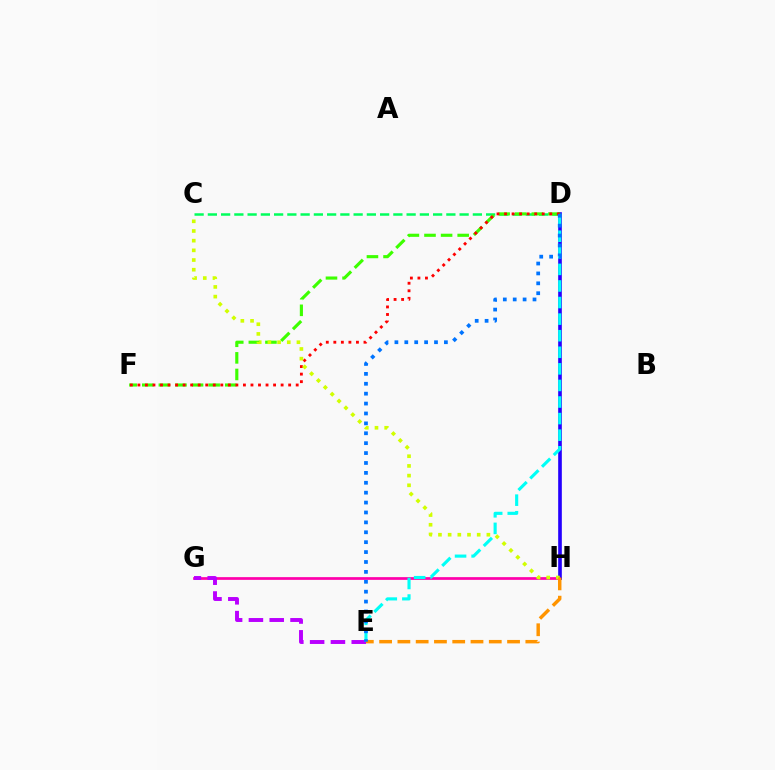{('G', 'H'): [{'color': '#ff00ac', 'line_style': 'solid', 'thickness': 1.96}], ('E', 'G'): [{'color': '#b900ff', 'line_style': 'dashed', 'thickness': 2.83}], ('D', 'H'): [{'color': '#2500ff', 'line_style': 'solid', 'thickness': 2.62}], ('D', 'E'): [{'color': '#00fff6', 'line_style': 'dashed', 'thickness': 2.25}, {'color': '#0074ff', 'line_style': 'dotted', 'thickness': 2.69}], ('C', 'D'): [{'color': '#00ff5c', 'line_style': 'dashed', 'thickness': 1.8}], ('D', 'F'): [{'color': '#3dff00', 'line_style': 'dashed', 'thickness': 2.25}, {'color': '#ff0000', 'line_style': 'dotted', 'thickness': 2.05}], ('C', 'H'): [{'color': '#d1ff00', 'line_style': 'dotted', 'thickness': 2.63}], ('E', 'H'): [{'color': '#ff9400', 'line_style': 'dashed', 'thickness': 2.48}]}